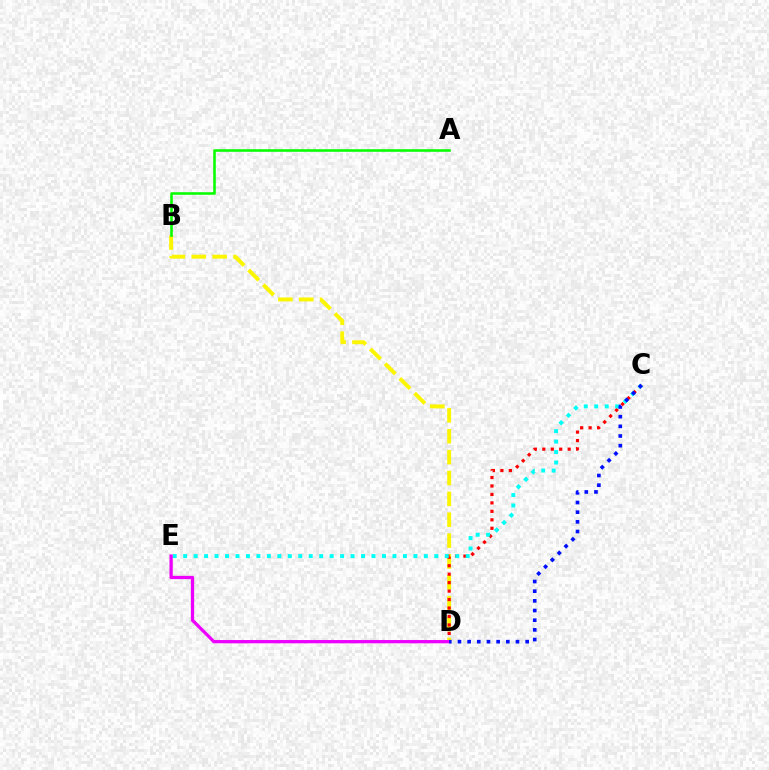{('B', 'D'): [{'color': '#fcf500', 'line_style': 'dashed', 'thickness': 2.84}], ('C', 'D'): [{'color': '#ff0000', 'line_style': 'dotted', 'thickness': 2.3}, {'color': '#0010ff', 'line_style': 'dotted', 'thickness': 2.63}], ('A', 'B'): [{'color': '#08ff00', 'line_style': 'solid', 'thickness': 1.87}], ('C', 'E'): [{'color': '#00fff6', 'line_style': 'dotted', 'thickness': 2.84}], ('D', 'E'): [{'color': '#ee00ff', 'line_style': 'solid', 'thickness': 2.36}]}